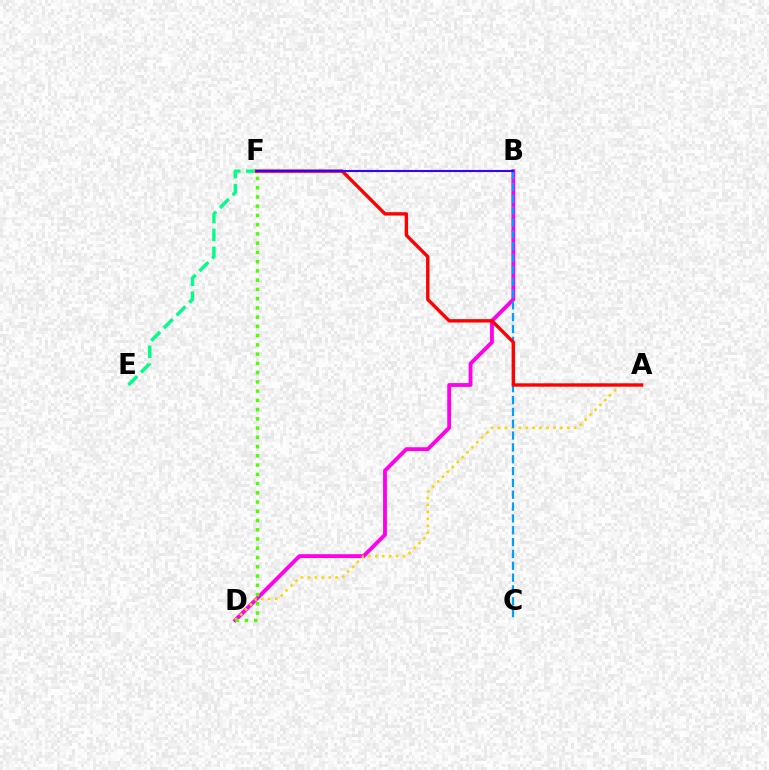{('E', 'F'): [{'color': '#00ff86', 'line_style': 'dashed', 'thickness': 2.44}], ('B', 'D'): [{'color': '#ff00ed', 'line_style': 'solid', 'thickness': 2.77}], ('A', 'D'): [{'color': '#ffd500', 'line_style': 'dotted', 'thickness': 1.88}], ('B', 'C'): [{'color': '#009eff', 'line_style': 'dashed', 'thickness': 1.61}], ('D', 'F'): [{'color': '#4fff00', 'line_style': 'dotted', 'thickness': 2.51}], ('A', 'F'): [{'color': '#ff0000', 'line_style': 'solid', 'thickness': 2.44}], ('B', 'F'): [{'color': '#3700ff', 'line_style': 'solid', 'thickness': 1.5}]}